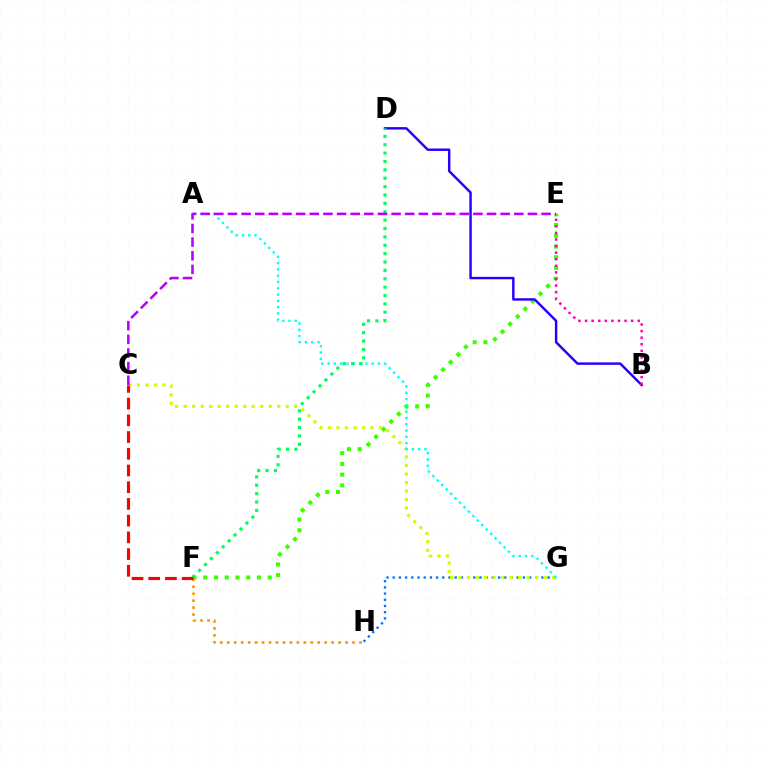{('G', 'H'): [{'color': '#0074ff', 'line_style': 'dotted', 'thickness': 1.68}], ('F', 'H'): [{'color': '#ff9400', 'line_style': 'dotted', 'thickness': 1.89}], ('E', 'F'): [{'color': '#3dff00', 'line_style': 'dotted', 'thickness': 2.92}], ('C', 'G'): [{'color': '#d1ff00', 'line_style': 'dotted', 'thickness': 2.31}], ('B', 'D'): [{'color': '#2500ff', 'line_style': 'solid', 'thickness': 1.75}], ('A', 'G'): [{'color': '#00fff6', 'line_style': 'dotted', 'thickness': 1.71}], ('D', 'F'): [{'color': '#00ff5c', 'line_style': 'dotted', 'thickness': 2.28}], ('C', 'E'): [{'color': '#b900ff', 'line_style': 'dashed', 'thickness': 1.85}], ('B', 'E'): [{'color': '#ff00ac', 'line_style': 'dotted', 'thickness': 1.79}], ('C', 'F'): [{'color': '#ff0000', 'line_style': 'dashed', 'thickness': 2.27}]}